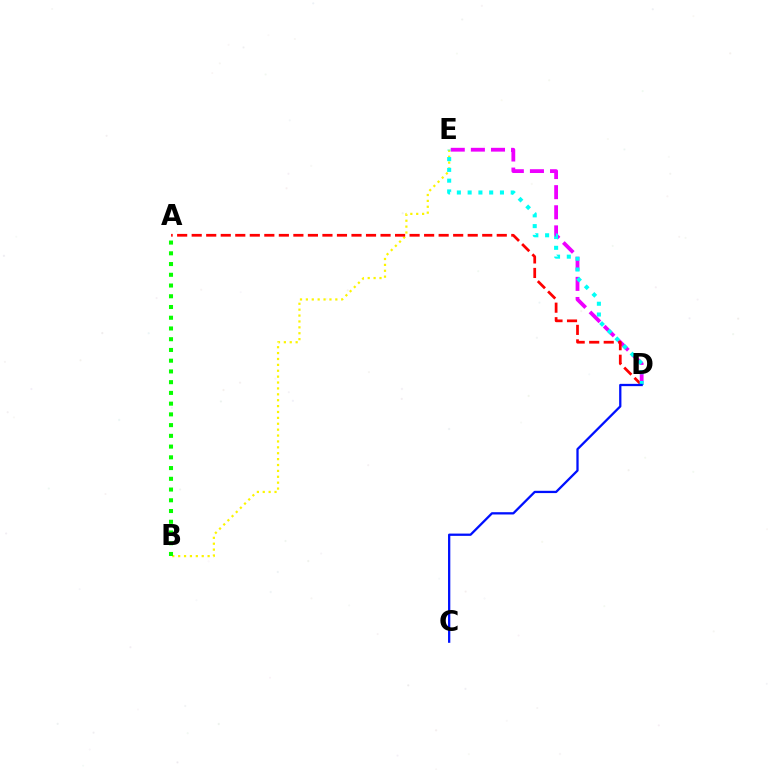{('B', 'E'): [{'color': '#fcf500', 'line_style': 'dotted', 'thickness': 1.6}], ('D', 'E'): [{'color': '#ee00ff', 'line_style': 'dashed', 'thickness': 2.73}, {'color': '#00fff6', 'line_style': 'dotted', 'thickness': 2.93}], ('A', 'D'): [{'color': '#ff0000', 'line_style': 'dashed', 'thickness': 1.97}], ('C', 'D'): [{'color': '#0010ff', 'line_style': 'solid', 'thickness': 1.64}], ('A', 'B'): [{'color': '#08ff00', 'line_style': 'dotted', 'thickness': 2.92}]}